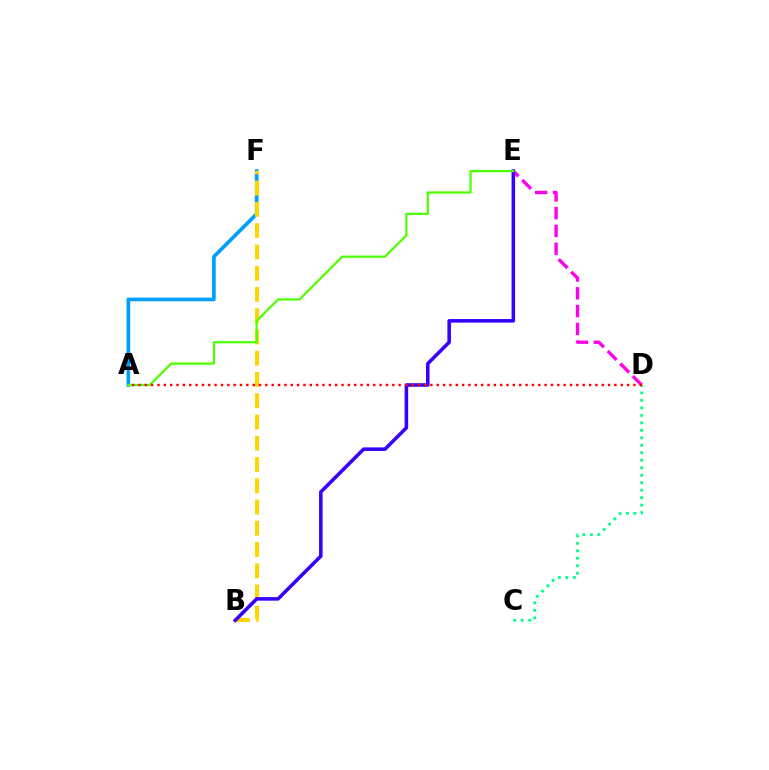{('A', 'F'): [{'color': '#009eff', 'line_style': 'solid', 'thickness': 2.65}], ('D', 'E'): [{'color': '#ff00ed', 'line_style': 'dashed', 'thickness': 2.42}], ('B', 'F'): [{'color': '#ffd500', 'line_style': 'dashed', 'thickness': 2.89}], ('B', 'E'): [{'color': '#3700ff', 'line_style': 'solid', 'thickness': 2.56}], ('C', 'D'): [{'color': '#00ff86', 'line_style': 'dotted', 'thickness': 2.03}], ('A', 'E'): [{'color': '#4fff00', 'line_style': 'solid', 'thickness': 1.61}], ('A', 'D'): [{'color': '#ff0000', 'line_style': 'dotted', 'thickness': 1.72}]}